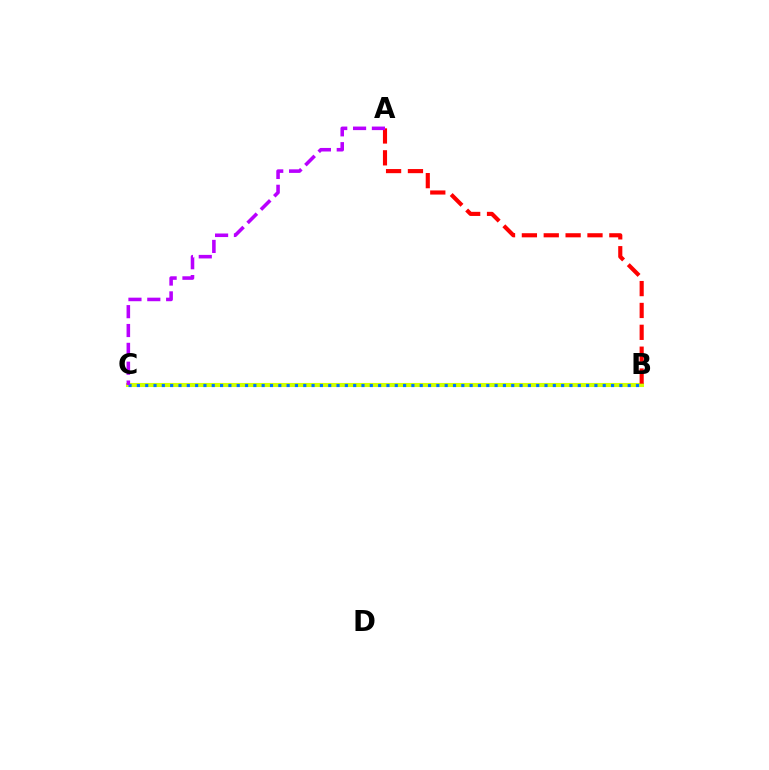{('B', 'C'): [{'color': '#00ff5c', 'line_style': 'dotted', 'thickness': 1.77}, {'color': '#d1ff00', 'line_style': 'solid', 'thickness': 2.93}, {'color': '#0074ff', 'line_style': 'dotted', 'thickness': 2.26}], ('A', 'B'): [{'color': '#ff0000', 'line_style': 'dashed', 'thickness': 2.97}], ('A', 'C'): [{'color': '#b900ff', 'line_style': 'dashed', 'thickness': 2.56}]}